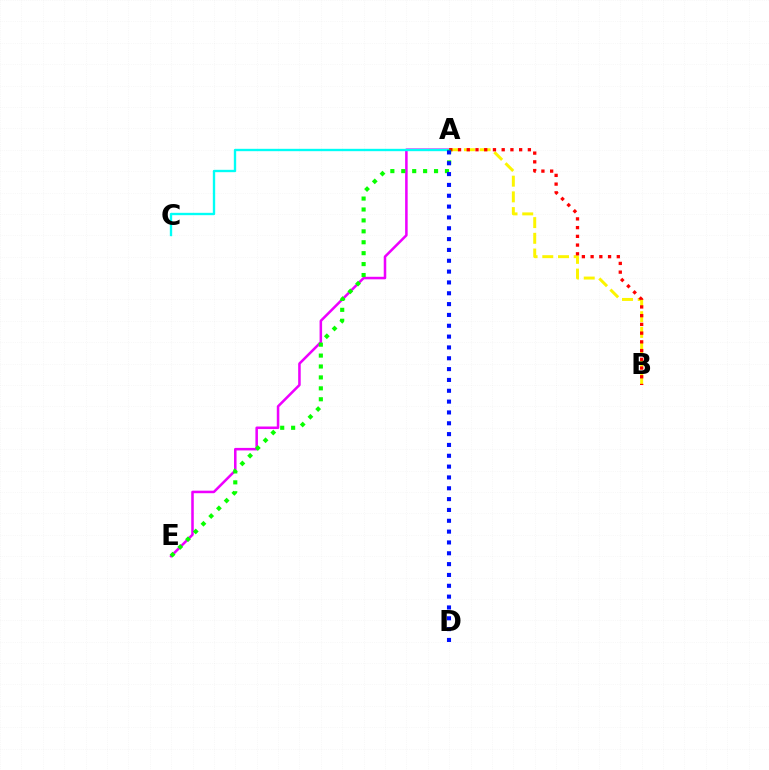{('A', 'B'): [{'color': '#fcf500', 'line_style': 'dashed', 'thickness': 2.13}, {'color': '#ff0000', 'line_style': 'dotted', 'thickness': 2.37}], ('A', 'E'): [{'color': '#ee00ff', 'line_style': 'solid', 'thickness': 1.83}, {'color': '#08ff00', 'line_style': 'dotted', 'thickness': 2.97}], ('A', 'C'): [{'color': '#00fff6', 'line_style': 'solid', 'thickness': 1.7}], ('A', 'D'): [{'color': '#0010ff', 'line_style': 'dotted', 'thickness': 2.94}]}